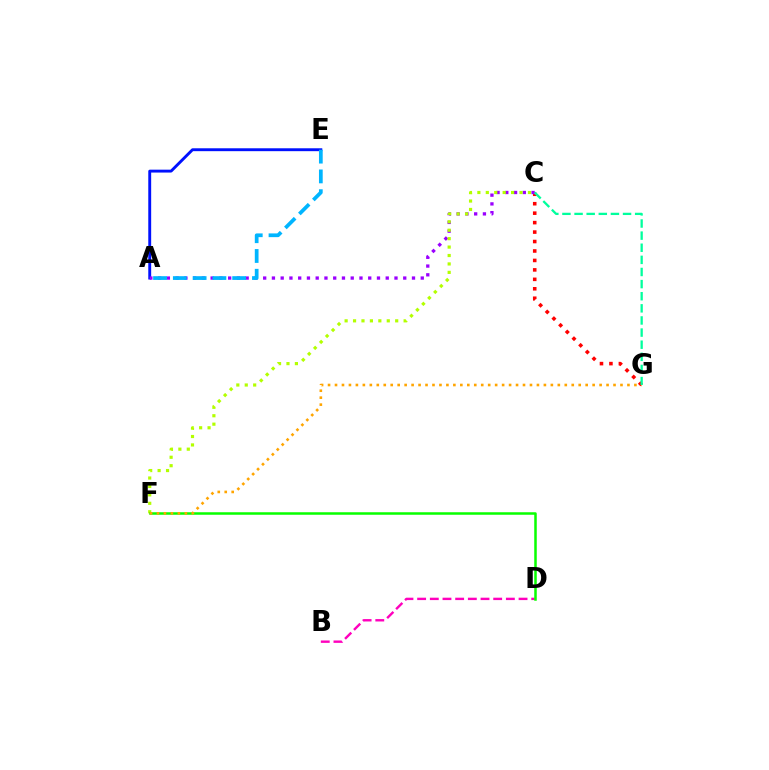{('C', 'G'): [{'color': '#ff0000', 'line_style': 'dotted', 'thickness': 2.57}, {'color': '#00ff9d', 'line_style': 'dashed', 'thickness': 1.65}], ('B', 'D'): [{'color': '#ff00bd', 'line_style': 'dashed', 'thickness': 1.72}], ('A', 'E'): [{'color': '#0010ff', 'line_style': 'solid', 'thickness': 2.08}, {'color': '#00b5ff', 'line_style': 'dashed', 'thickness': 2.69}], ('A', 'C'): [{'color': '#9b00ff', 'line_style': 'dotted', 'thickness': 2.38}], ('C', 'F'): [{'color': '#b3ff00', 'line_style': 'dotted', 'thickness': 2.29}], ('D', 'F'): [{'color': '#08ff00', 'line_style': 'solid', 'thickness': 1.8}], ('F', 'G'): [{'color': '#ffa500', 'line_style': 'dotted', 'thickness': 1.89}]}